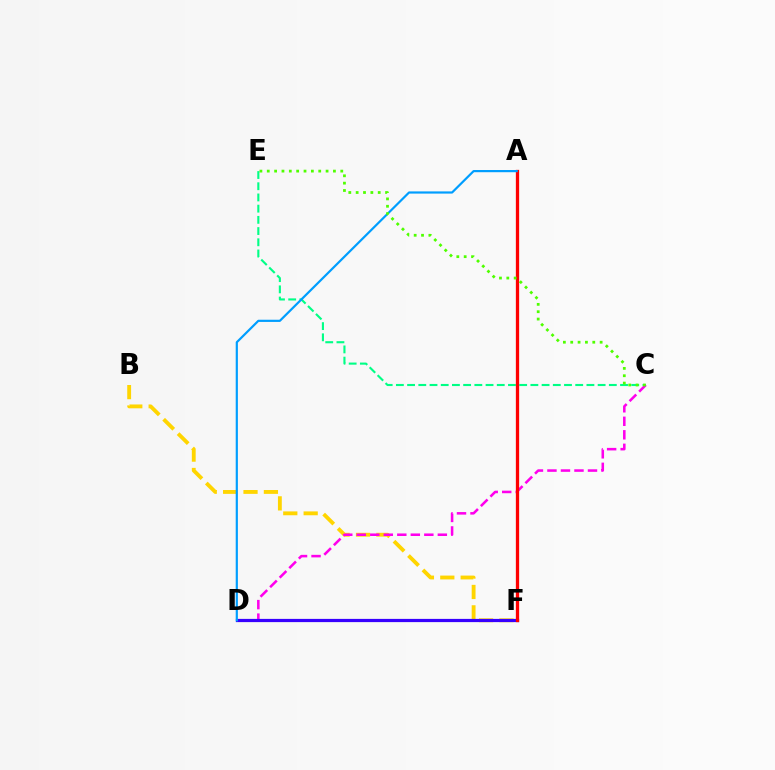{('B', 'F'): [{'color': '#ffd500', 'line_style': 'dashed', 'thickness': 2.77}], ('C', 'E'): [{'color': '#00ff86', 'line_style': 'dashed', 'thickness': 1.52}, {'color': '#4fff00', 'line_style': 'dotted', 'thickness': 2.0}], ('C', 'D'): [{'color': '#ff00ed', 'line_style': 'dashed', 'thickness': 1.84}], ('D', 'F'): [{'color': '#3700ff', 'line_style': 'solid', 'thickness': 2.32}], ('A', 'F'): [{'color': '#ff0000', 'line_style': 'solid', 'thickness': 2.36}], ('A', 'D'): [{'color': '#009eff', 'line_style': 'solid', 'thickness': 1.58}]}